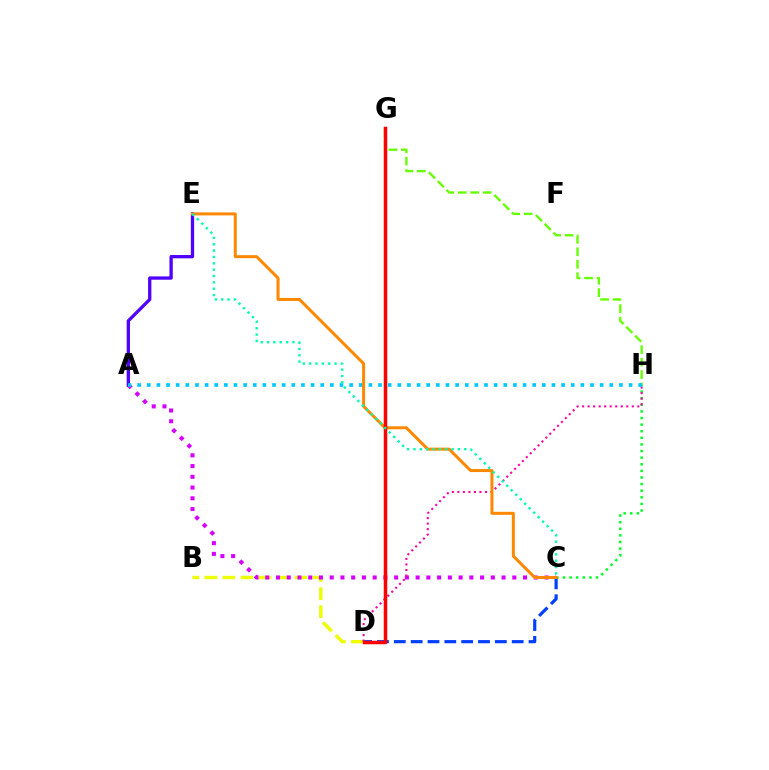{('B', 'D'): [{'color': '#eeff00', 'line_style': 'dashed', 'thickness': 2.45}], ('A', 'C'): [{'color': '#d600ff', 'line_style': 'dotted', 'thickness': 2.92}], ('G', 'H'): [{'color': '#66ff00', 'line_style': 'dashed', 'thickness': 1.69}], ('C', 'H'): [{'color': '#00ff27', 'line_style': 'dotted', 'thickness': 1.8}], ('C', 'D'): [{'color': '#003fff', 'line_style': 'dashed', 'thickness': 2.29}], ('D', 'H'): [{'color': '#ff00a0', 'line_style': 'dotted', 'thickness': 1.5}], ('A', 'E'): [{'color': '#4f00ff', 'line_style': 'solid', 'thickness': 2.38}], ('A', 'H'): [{'color': '#00c7ff', 'line_style': 'dotted', 'thickness': 2.62}], ('C', 'E'): [{'color': '#ff8800', 'line_style': 'solid', 'thickness': 2.16}, {'color': '#00ffaf', 'line_style': 'dotted', 'thickness': 1.72}], ('D', 'G'): [{'color': '#ff0000', 'line_style': 'solid', 'thickness': 2.52}]}